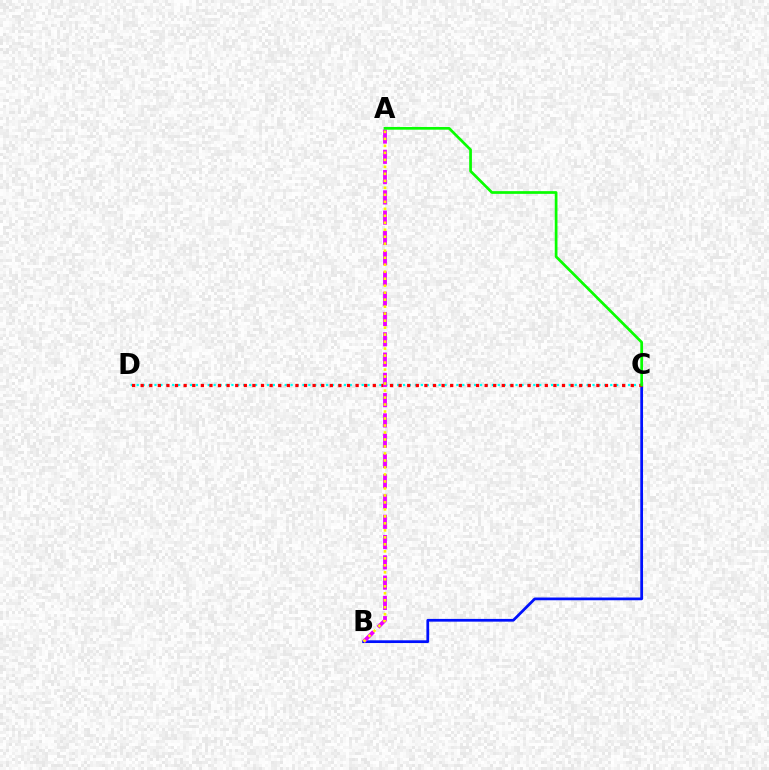{('C', 'D'): [{'color': '#00fff6', 'line_style': 'dotted', 'thickness': 1.61}, {'color': '#ff0000', 'line_style': 'dotted', 'thickness': 2.34}], ('B', 'C'): [{'color': '#0010ff', 'line_style': 'solid', 'thickness': 1.97}], ('A', 'B'): [{'color': '#ee00ff', 'line_style': 'dashed', 'thickness': 2.75}, {'color': '#fcf500', 'line_style': 'dotted', 'thickness': 1.9}], ('A', 'C'): [{'color': '#08ff00', 'line_style': 'solid', 'thickness': 1.95}]}